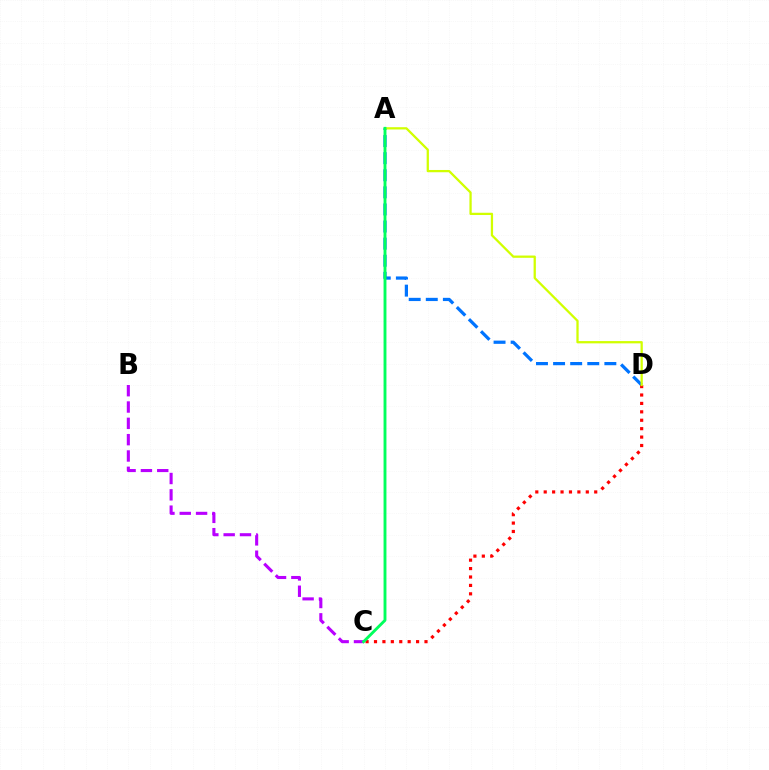{('A', 'D'): [{'color': '#0074ff', 'line_style': 'dashed', 'thickness': 2.32}, {'color': '#d1ff00', 'line_style': 'solid', 'thickness': 1.64}], ('C', 'D'): [{'color': '#ff0000', 'line_style': 'dotted', 'thickness': 2.29}], ('B', 'C'): [{'color': '#b900ff', 'line_style': 'dashed', 'thickness': 2.22}], ('A', 'C'): [{'color': '#00ff5c', 'line_style': 'solid', 'thickness': 2.08}]}